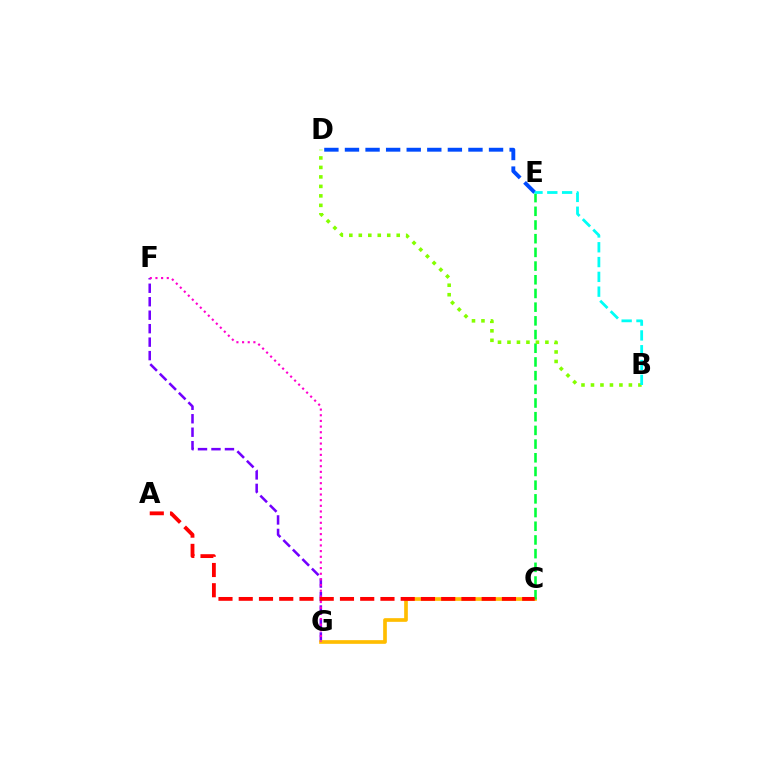{('F', 'G'): [{'color': '#7200ff', 'line_style': 'dashed', 'thickness': 1.83}, {'color': '#ff00cf', 'line_style': 'dotted', 'thickness': 1.54}], ('C', 'G'): [{'color': '#ffbd00', 'line_style': 'solid', 'thickness': 2.64}], ('C', 'E'): [{'color': '#00ff39', 'line_style': 'dashed', 'thickness': 1.86}], ('A', 'C'): [{'color': '#ff0000', 'line_style': 'dashed', 'thickness': 2.75}], ('B', 'D'): [{'color': '#84ff00', 'line_style': 'dotted', 'thickness': 2.58}], ('D', 'E'): [{'color': '#004bff', 'line_style': 'dashed', 'thickness': 2.8}], ('B', 'E'): [{'color': '#00fff6', 'line_style': 'dashed', 'thickness': 2.01}]}